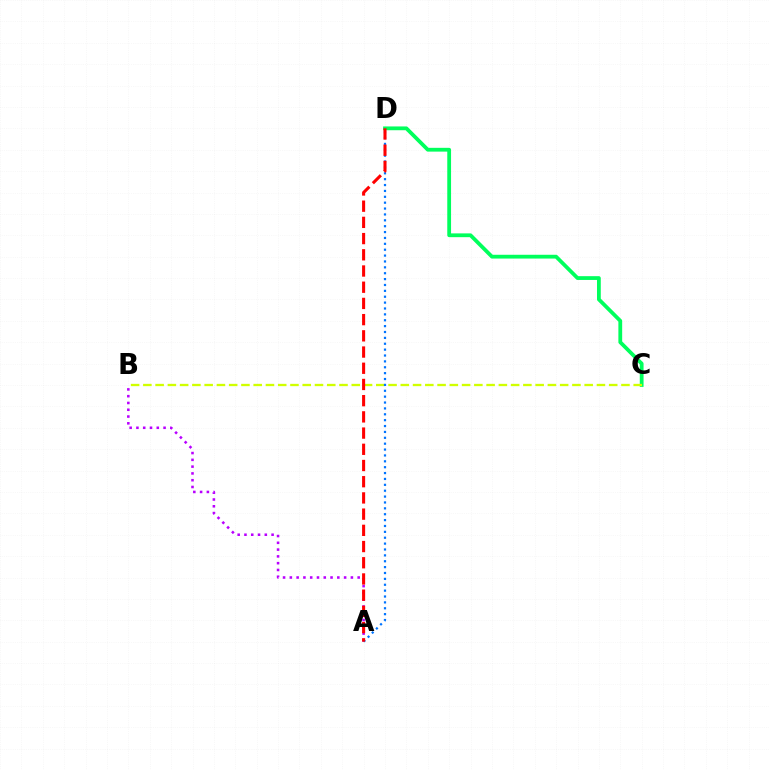{('A', 'B'): [{'color': '#b900ff', 'line_style': 'dotted', 'thickness': 1.84}], ('C', 'D'): [{'color': '#00ff5c', 'line_style': 'solid', 'thickness': 2.73}], ('B', 'C'): [{'color': '#d1ff00', 'line_style': 'dashed', 'thickness': 1.67}], ('A', 'D'): [{'color': '#0074ff', 'line_style': 'dotted', 'thickness': 1.6}, {'color': '#ff0000', 'line_style': 'dashed', 'thickness': 2.2}]}